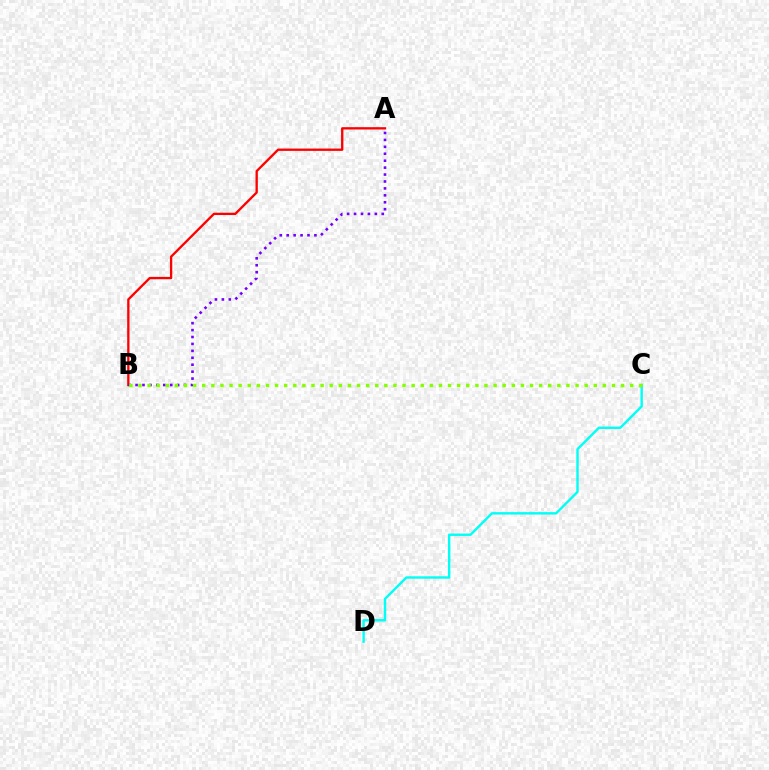{('C', 'D'): [{'color': '#00fff6', 'line_style': 'solid', 'thickness': 1.73}], ('A', 'B'): [{'color': '#ff0000', 'line_style': 'solid', 'thickness': 1.67}, {'color': '#7200ff', 'line_style': 'dotted', 'thickness': 1.88}], ('B', 'C'): [{'color': '#84ff00', 'line_style': 'dotted', 'thickness': 2.47}]}